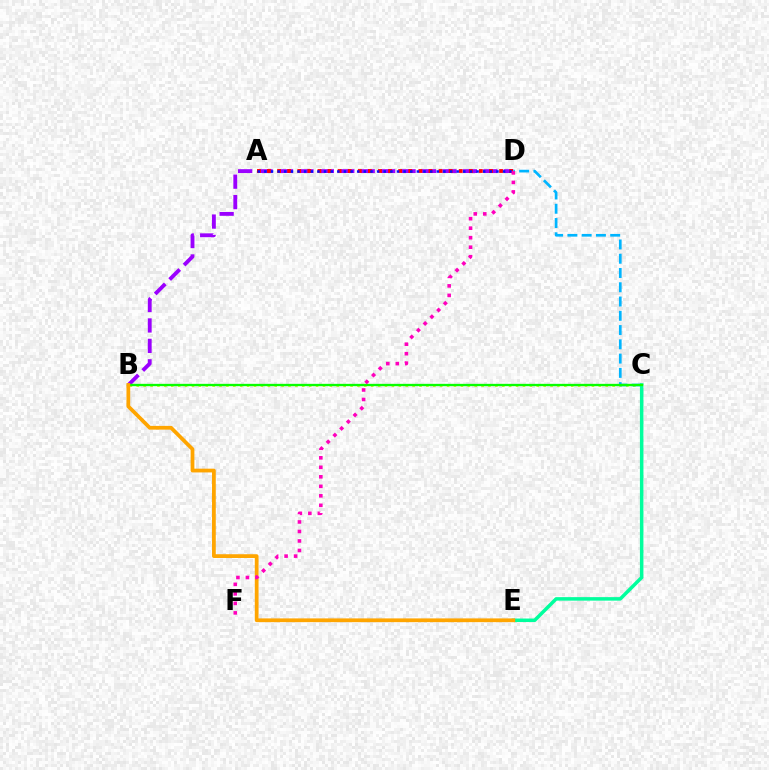{('B', 'D'): [{'color': '#9b00ff', 'line_style': 'dashed', 'thickness': 2.78}], ('B', 'C'): [{'color': '#b3ff00', 'line_style': 'dotted', 'thickness': 1.87}, {'color': '#08ff00', 'line_style': 'solid', 'thickness': 1.67}], ('C', 'D'): [{'color': '#00b5ff', 'line_style': 'dashed', 'thickness': 1.94}], ('C', 'E'): [{'color': '#00ff9d', 'line_style': 'solid', 'thickness': 2.52}], ('A', 'D'): [{'color': '#ff0000', 'line_style': 'dotted', 'thickness': 2.74}, {'color': '#0010ff', 'line_style': 'dotted', 'thickness': 1.8}], ('B', 'E'): [{'color': '#ffa500', 'line_style': 'solid', 'thickness': 2.71}], ('D', 'F'): [{'color': '#ff00bd', 'line_style': 'dotted', 'thickness': 2.58}]}